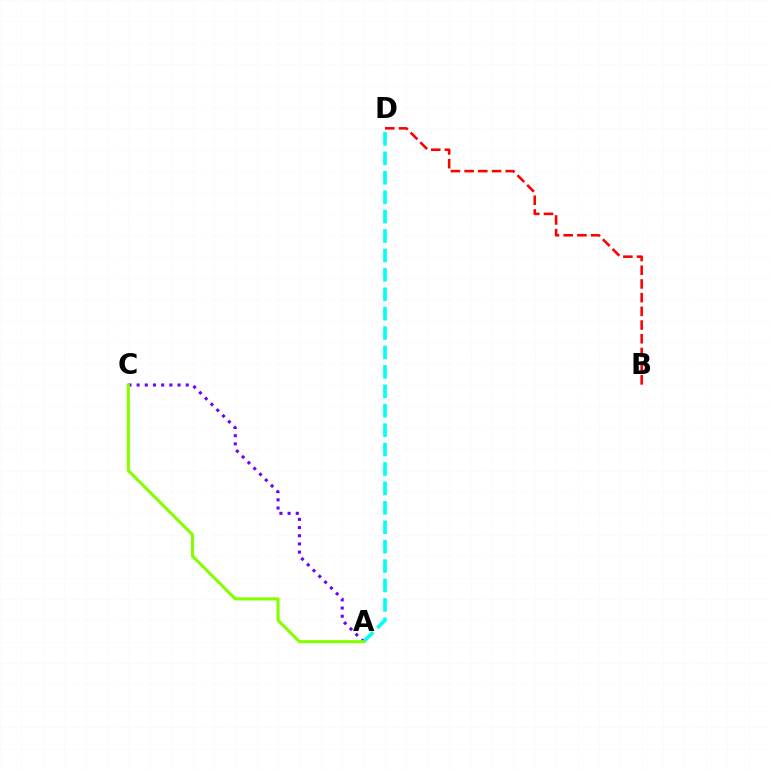{('A', 'D'): [{'color': '#00fff6', 'line_style': 'dashed', 'thickness': 2.64}], ('A', 'C'): [{'color': '#7200ff', 'line_style': 'dotted', 'thickness': 2.22}, {'color': '#84ff00', 'line_style': 'solid', 'thickness': 2.23}], ('B', 'D'): [{'color': '#ff0000', 'line_style': 'dashed', 'thickness': 1.86}]}